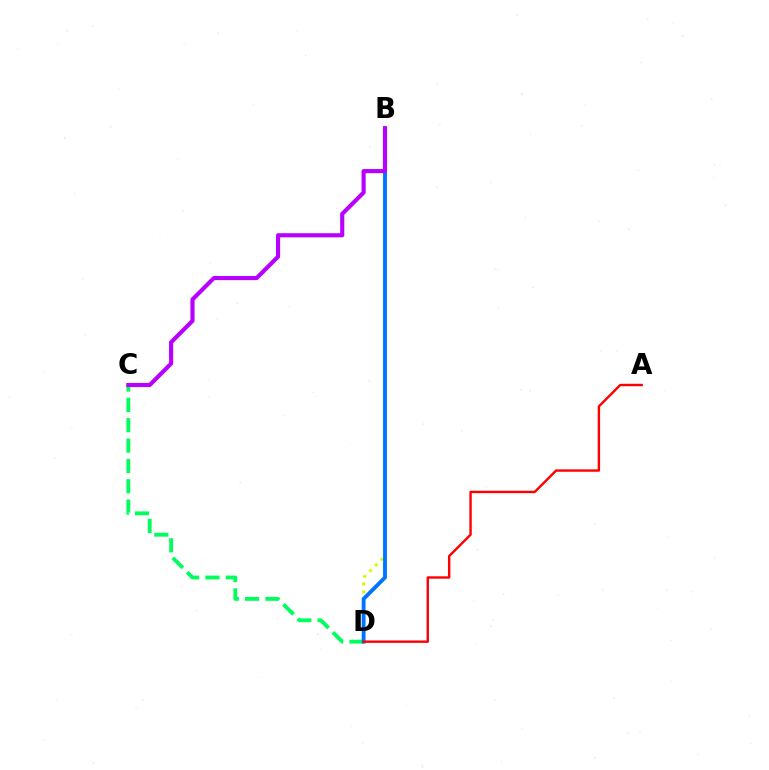{('C', 'D'): [{'color': '#00ff5c', 'line_style': 'dashed', 'thickness': 2.76}], ('B', 'D'): [{'color': '#d1ff00', 'line_style': 'dotted', 'thickness': 2.18}, {'color': '#0074ff', 'line_style': 'solid', 'thickness': 2.78}], ('A', 'D'): [{'color': '#ff0000', 'line_style': 'solid', 'thickness': 1.73}], ('B', 'C'): [{'color': '#b900ff', 'line_style': 'solid', 'thickness': 2.97}]}